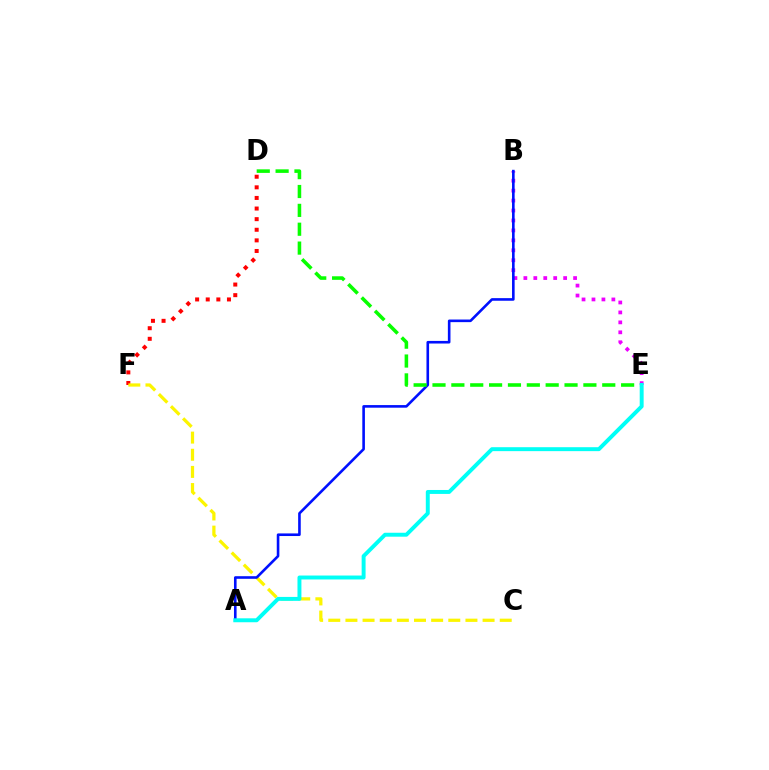{('D', 'F'): [{'color': '#ff0000', 'line_style': 'dotted', 'thickness': 2.88}], ('B', 'E'): [{'color': '#ee00ff', 'line_style': 'dotted', 'thickness': 2.7}], ('C', 'F'): [{'color': '#fcf500', 'line_style': 'dashed', 'thickness': 2.33}], ('A', 'B'): [{'color': '#0010ff', 'line_style': 'solid', 'thickness': 1.88}], ('D', 'E'): [{'color': '#08ff00', 'line_style': 'dashed', 'thickness': 2.56}], ('A', 'E'): [{'color': '#00fff6', 'line_style': 'solid', 'thickness': 2.83}]}